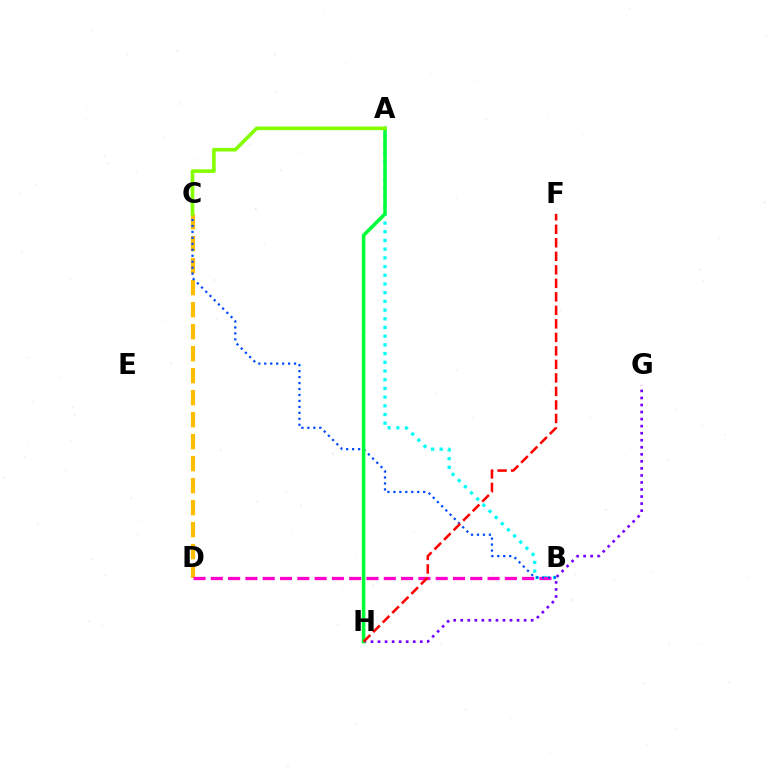{('A', 'B'): [{'color': '#00fff6', 'line_style': 'dotted', 'thickness': 2.36}], ('C', 'D'): [{'color': '#ffbd00', 'line_style': 'dashed', 'thickness': 2.99}], ('G', 'H'): [{'color': '#7200ff', 'line_style': 'dotted', 'thickness': 1.91}], ('B', 'D'): [{'color': '#ff00cf', 'line_style': 'dashed', 'thickness': 2.35}], ('B', 'C'): [{'color': '#004bff', 'line_style': 'dotted', 'thickness': 1.62}], ('A', 'H'): [{'color': '#00ff39', 'line_style': 'solid', 'thickness': 2.56}], ('A', 'C'): [{'color': '#84ff00', 'line_style': 'solid', 'thickness': 2.61}], ('F', 'H'): [{'color': '#ff0000', 'line_style': 'dashed', 'thickness': 1.84}]}